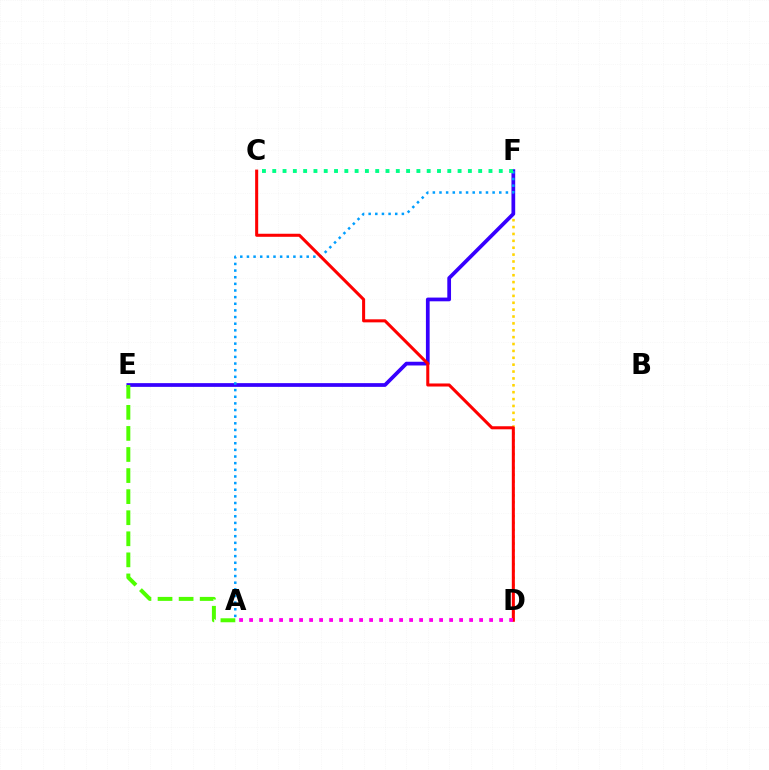{('D', 'F'): [{'color': '#ffd500', 'line_style': 'dotted', 'thickness': 1.87}], ('E', 'F'): [{'color': '#3700ff', 'line_style': 'solid', 'thickness': 2.68}], ('A', 'F'): [{'color': '#009eff', 'line_style': 'dotted', 'thickness': 1.8}], ('A', 'E'): [{'color': '#4fff00', 'line_style': 'dashed', 'thickness': 2.86}], ('C', 'D'): [{'color': '#ff0000', 'line_style': 'solid', 'thickness': 2.19}], ('C', 'F'): [{'color': '#00ff86', 'line_style': 'dotted', 'thickness': 2.8}], ('A', 'D'): [{'color': '#ff00ed', 'line_style': 'dotted', 'thickness': 2.72}]}